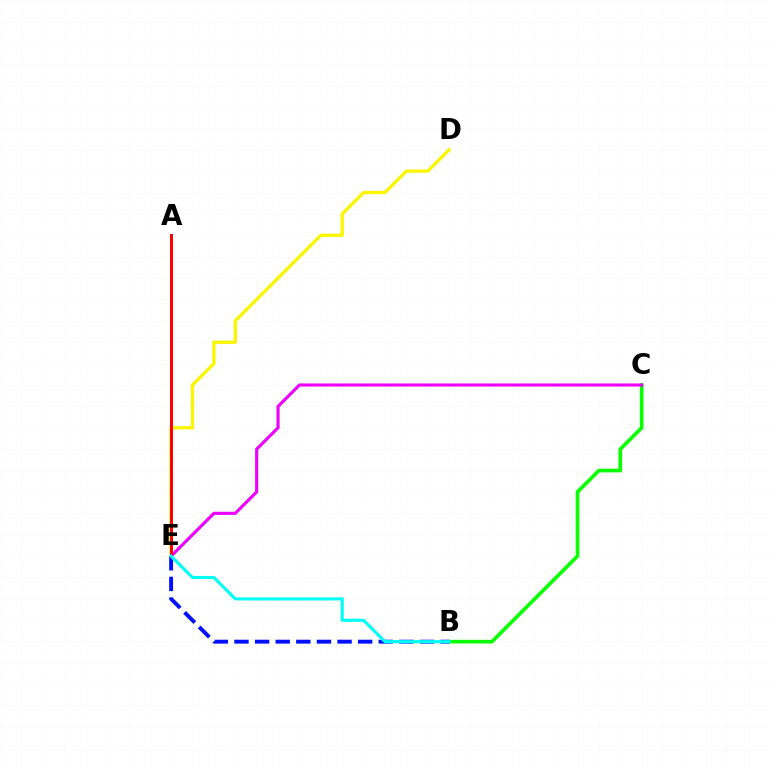{('B', 'C'): [{'color': '#08ff00', 'line_style': 'solid', 'thickness': 2.63}], ('D', 'E'): [{'color': '#fcf500', 'line_style': 'solid', 'thickness': 2.38}], ('B', 'E'): [{'color': '#0010ff', 'line_style': 'dashed', 'thickness': 2.8}, {'color': '#00fff6', 'line_style': 'solid', 'thickness': 2.23}], ('C', 'E'): [{'color': '#ee00ff', 'line_style': 'solid', 'thickness': 2.25}], ('A', 'E'): [{'color': '#ff0000', 'line_style': 'solid', 'thickness': 2.16}]}